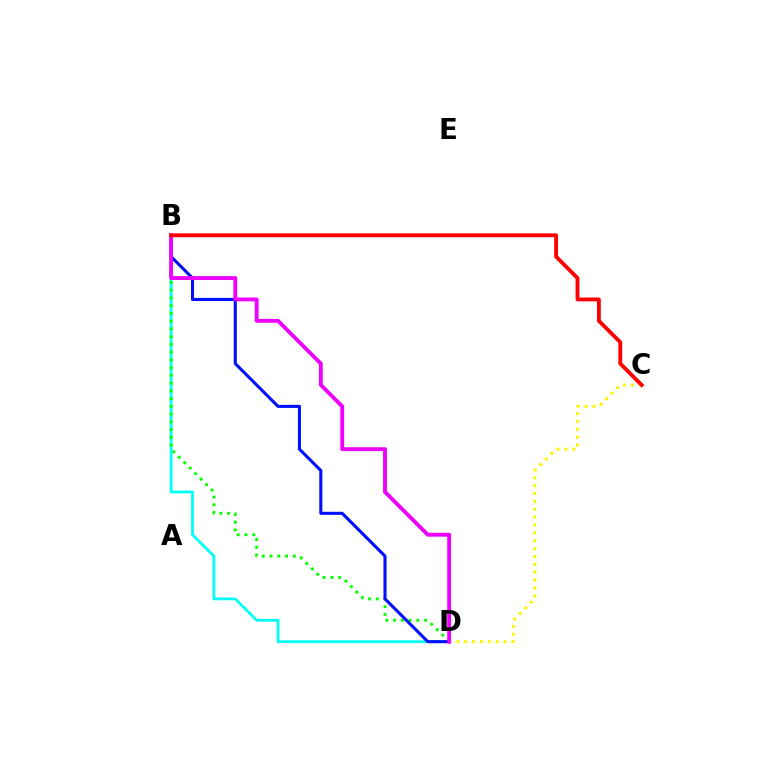{('B', 'D'): [{'color': '#00fff6', 'line_style': 'solid', 'thickness': 2.0}, {'color': '#08ff00', 'line_style': 'dotted', 'thickness': 2.1}, {'color': '#0010ff', 'line_style': 'solid', 'thickness': 2.22}, {'color': '#ee00ff', 'line_style': 'solid', 'thickness': 2.78}], ('C', 'D'): [{'color': '#fcf500', 'line_style': 'dotted', 'thickness': 2.14}], ('B', 'C'): [{'color': '#ff0000', 'line_style': 'solid', 'thickness': 2.76}]}